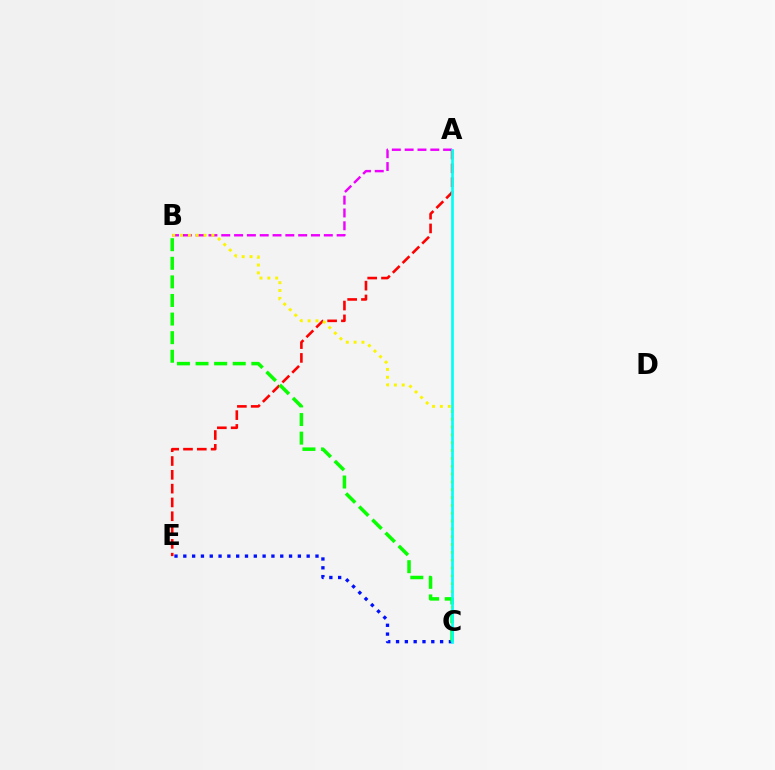{('A', 'B'): [{'color': '#ee00ff', 'line_style': 'dashed', 'thickness': 1.74}], ('A', 'E'): [{'color': '#ff0000', 'line_style': 'dashed', 'thickness': 1.88}], ('B', 'C'): [{'color': '#fcf500', 'line_style': 'dotted', 'thickness': 2.13}, {'color': '#08ff00', 'line_style': 'dashed', 'thickness': 2.53}], ('C', 'E'): [{'color': '#0010ff', 'line_style': 'dotted', 'thickness': 2.39}], ('A', 'C'): [{'color': '#00fff6', 'line_style': 'solid', 'thickness': 1.94}]}